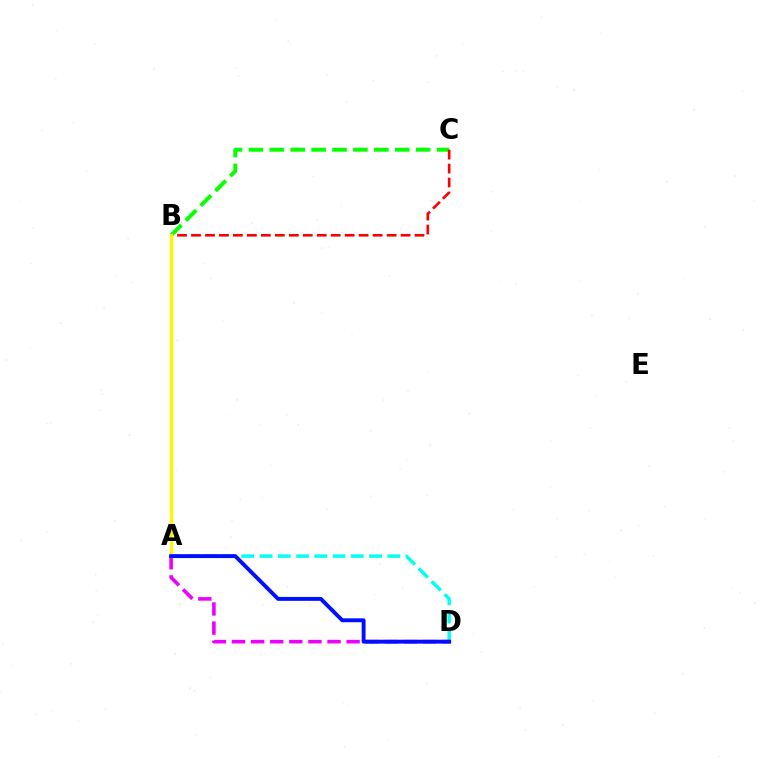{('B', 'C'): [{'color': '#08ff00', 'line_style': 'dashed', 'thickness': 2.84}, {'color': '#ff0000', 'line_style': 'dashed', 'thickness': 1.9}], ('A', 'D'): [{'color': '#00fff6', 'line_style': 'dashed', 'thickness': 2.48}, {'color': '#ee00ff', 'line_style': 'dashed', 'thickness': 2.6}, {'color': '#0010ff', 'line_style': 'solid', 'thickness': 2.81}], ('A', 'B'): [{'color': '#fcf500', 'line_style': 'solid', 'thickness': 2.4}]}